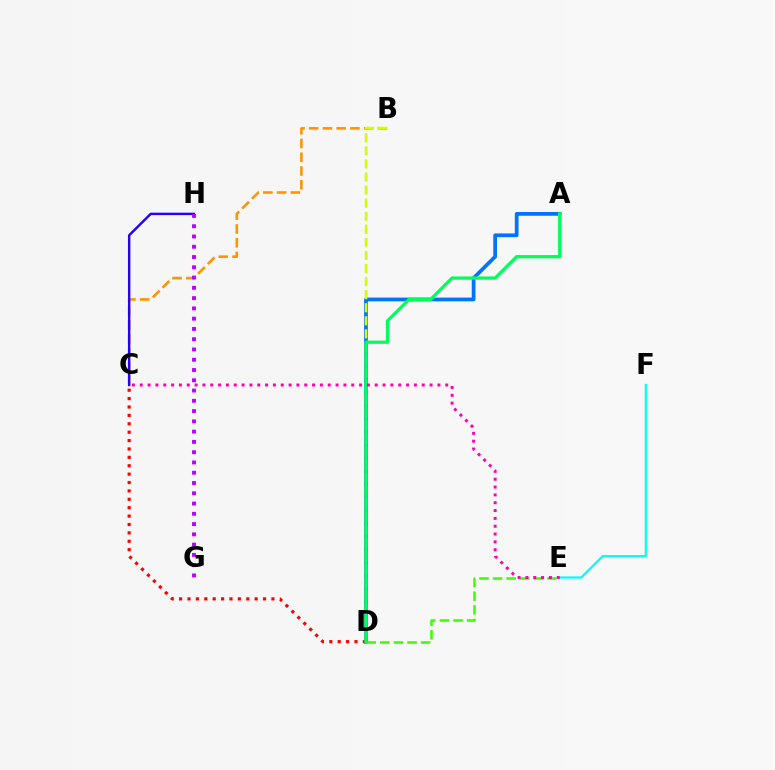{('A', 'D'): [{'color': '#0074ff', 'line_style': 'solid', 'thickness': 2.69}, {'color': '#00ff5c', 'line_style': 'solid', 'thickness': 2.34}], ('C', 'D'): [{'color': '#ff0000', 'line_style': 'dotted', 'thickness': 2.28}], ('E', 'F'): [{'color': '#00fff6', 'line_style': 'solid', 'thickness': 1.61}], ('B', 'C'): [{'color': '#ff9400', 'line_style': 'dashed', 'thickness': 1.87}], ('B', 'D'): [{'color': '#d1ff00', 'line_style': 'dashed', 'thickness': 1.78}], ('D', 'E'): [{'color': '#3dff00', 'line_style': 'dashed', 'thickness': 1.85}], ('C', 'H'): [{'color': '#2500ff', 'line_style': 'solid', 'thickness': 1.75}], ('G', 'H'): [{'color': '#b900ff', 'line_style': 'dotted', 'thickness': 2.79}], ('C', 'E'): [{'color': '#ff00ac', 'line_style': 'dotted', 'thickness': 2.13}]}